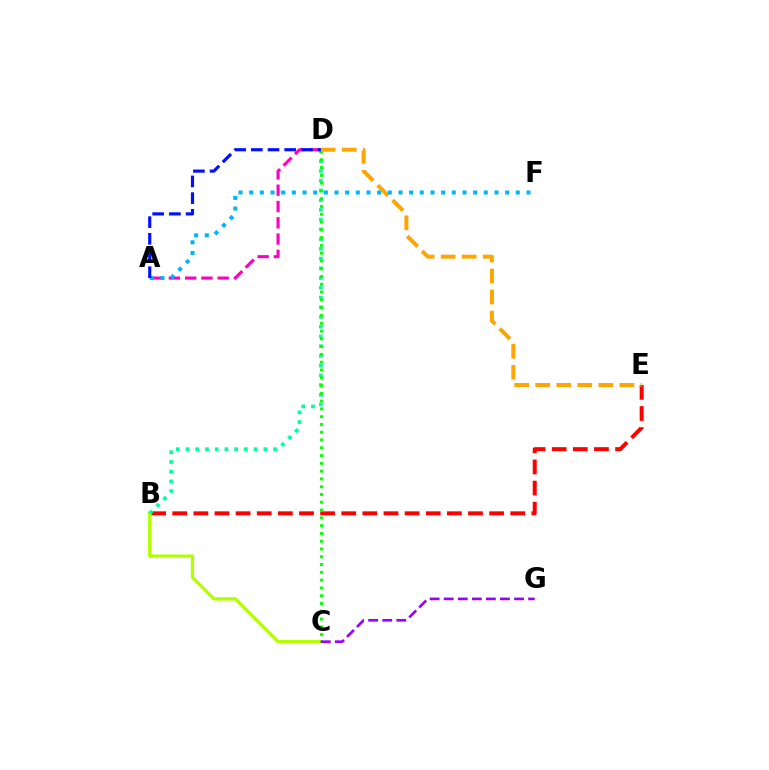{('B', 'E'): [{'color': '#ff0000', 'line_style': 'dashed', 'thickness': 2.87}], ('A', 'D'): [{'color': '#ff00bd', 'line_style': 'dashed', 'thickness': 2.21}, {'color': '#0010ff', 'line_style': 'dashed', 'thickness': 2.27}], ('B', 'C'): [{'color': '#b3ff00', 'line_style': 'solid', 'thickness': 2.39}], ('B', 'D'): [{'color': '#00ff9d', 'line_style': 'dotted', 'thickness': 2.64}], ('C', 'D'): [{'color': '#08ff00', 'line_style': 'dotted', 'thickness': 2.12}], ('D', 'E'): [{'color': '#ffa500', 'line_style': 'dashed', 'thickness': 2.86}], ('A', 'F'): [{'color': '#00b5ff', 'line_style': 'dotted', 'thickness': 2.9}], ('C', 'G'): [{'color': '#9b00ff', 'line_style': 'dashed', 'thickness': 1.91}]}